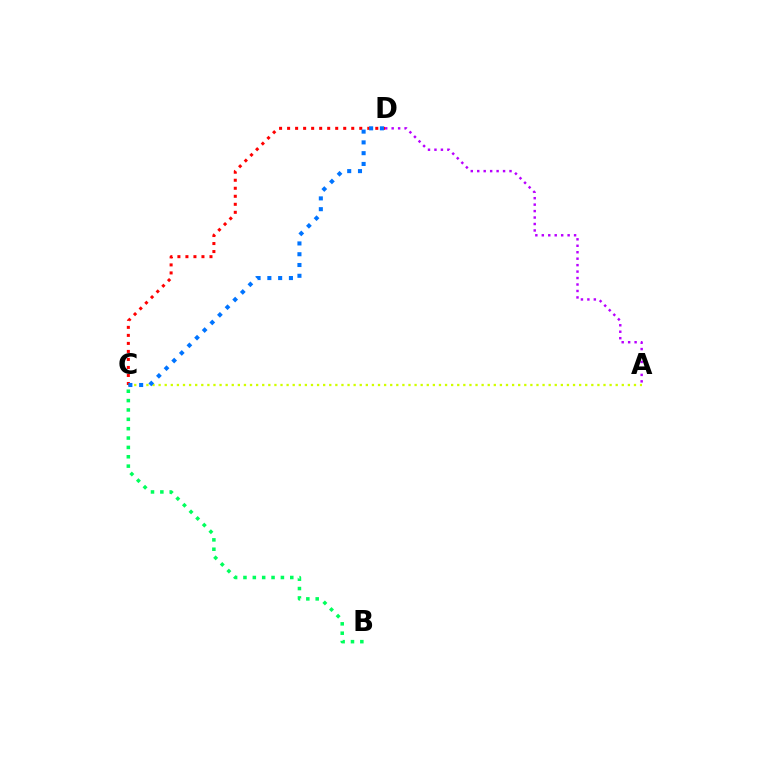{('B', 'C'): [{'color': '#00ff5c', 'line_style': 'dotted', 'thickness': 2.54}], ('A', 'C'): [{'color': '#d1ff00', 'line_style': 'dotted', 'thickness': 1.66}], ('A', 'D'): [{'color': '#b900ff', 'line_style': 'dotted', 'thickness': 1.75}], ('C', 'D'): [{'color': '#ff0000', 'line_style': 'dotted', 'thickness': 2.18}, {'color': '#0074ff', 'line_style': 'dotted', 'thickness': 2.93}]}